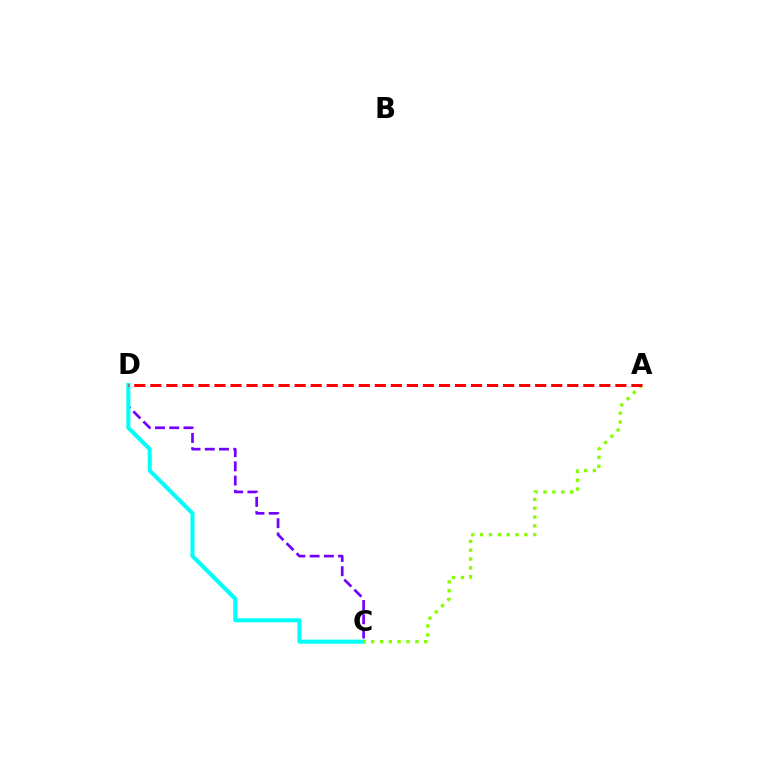{('C', 'D'): [{'color': '#7200ff', 'line_style': 'dashed', 'thickness': 1.93}, {'color': '#00fff6', 'line_style': 'solid', 'thickness': 2.92}], ('A', 'C'): [{'color': '#84ff00', 'line_style': 'dotted', 'thickness': 2.4}], ('A', 'D'): [{'color': '#ff0000', 'line_style': 'dashed', 'thickness': 2.18}]}